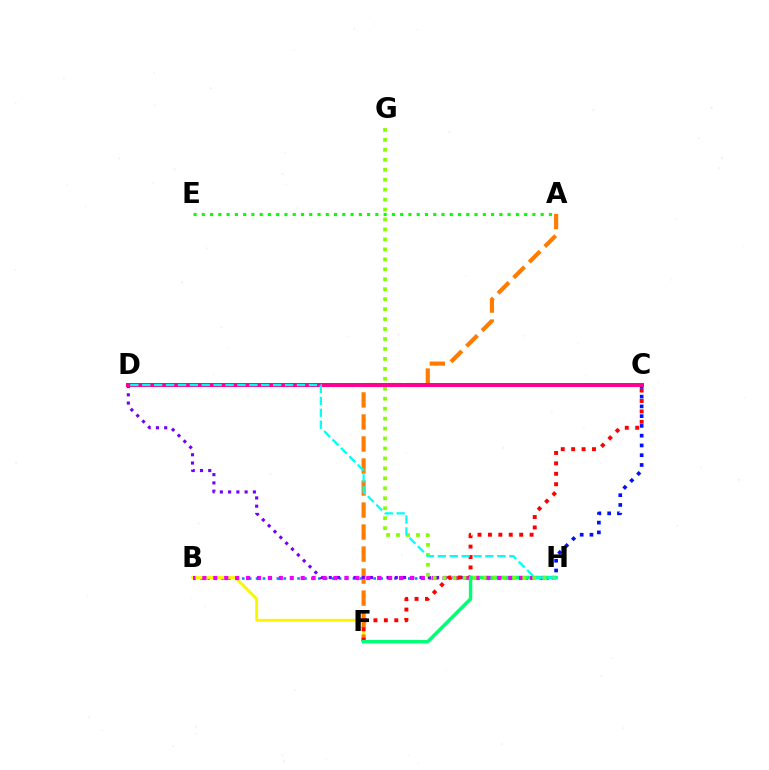{('B', 'H'): [{'color': '#008cff', 'line_style': 'dotted', 'thickness': 1.88}, {'color': '#ee00ff', 'line_style': 'dotted', 'thickness': 2.97}], ('B', 'F'): [{'color': '#fcf500', 'line_style': 'solid', 'thickness': 2.06}], ('A', 'F'): [{'color': '#ff7c00', 'line_style': 'dashed', 'thickness': 2.99}], ('D', 'H'): [{'color': '#7200ff', 'line_style': 'dotted', 'thickness': 2.24}, {'color': '#00fff6', 'line_style': 'dashed', 'thickness': 1.62}], ('C', 'F'): [{'color': '#ff0000', 'line_style': 'dotted', 'thickness': 2.83}], ('F', 'H'): [{'color': '#00ff74', 'line_style': 'solid', 'thickness': 2.46}], ('G', 'H'): [{'color': '#84ff00', 'line_style': 'dotted', 'thickness': 2.7}], ('C', 'H'): [{'color': '#0010ff', 'line_style': 'dotted', 'thickness': 2.65}], ('C', 'D'): [{'color': '#ff0094', 'line_style': 'solid', 'thickness': 2.88}], ('A', 'E'): [{'color': '#08ff00', 'line_style': 'dotted', 'thickness': 2.25}]}